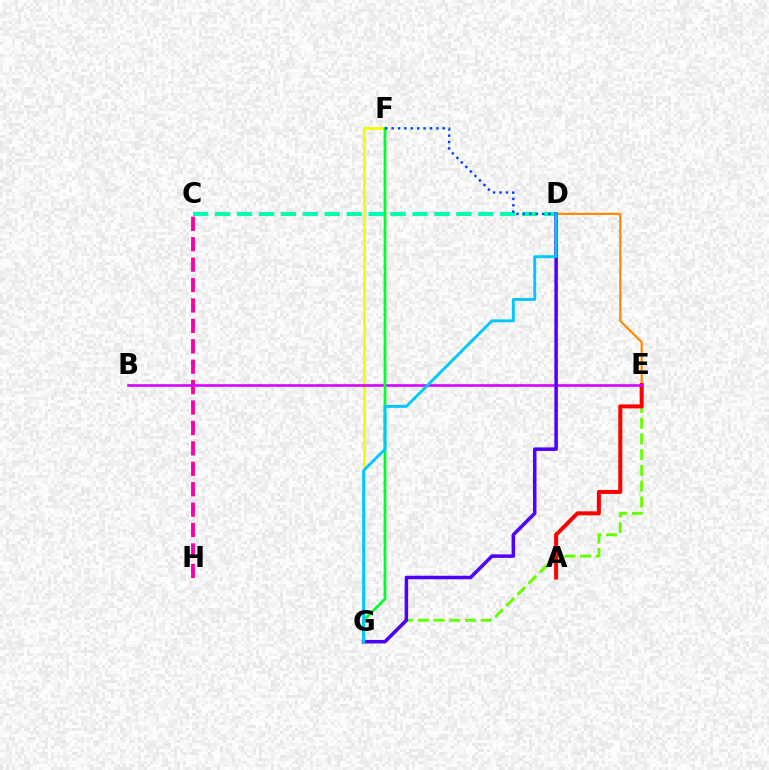{('E', 'G'): [{'color': '#66ff00', 'line_style': 'dashed', 'thickness': 2.14}], ('D', 'E'): [{'color': '#ff8800', 'line_style': 'solid', 'thickness': 1.58}], ('F', 'G'): [{'color': '#eeff00', 'line_style': 'solid', 'thickness': 1.97}, {'color': '#00ff27', 'line_style': 'solid', 'thickness': 1.99}], ('A', 'E'): [{'color': '#ff0000', 'line_style': 'solid', 'thickness': 2.87}], ('C', 'D'): [{'color': '#00ffaf', 'line_style': 'dashed', 'thickness': 2.98}], ('C', 'H'): [{'color': '#ff00a0', 'line_style': 'dashed', 'thickness': 2.77}], ('B', 'E'): [{'color': '#d600ff', 'line_style': 'solid', 'thickness': 1.86}], ('D', 'G'): [{'color': '#4f00ff', 'line_style': 'solid', 'thickness': 2.53}, {'color': '#00c7ff', 'line_style': 'solid', 'thickness': 2.09}], ('D', 'F'): [{'color': '#003fff', 'line_style': 'dotted', 'thickness': 1.74}]}